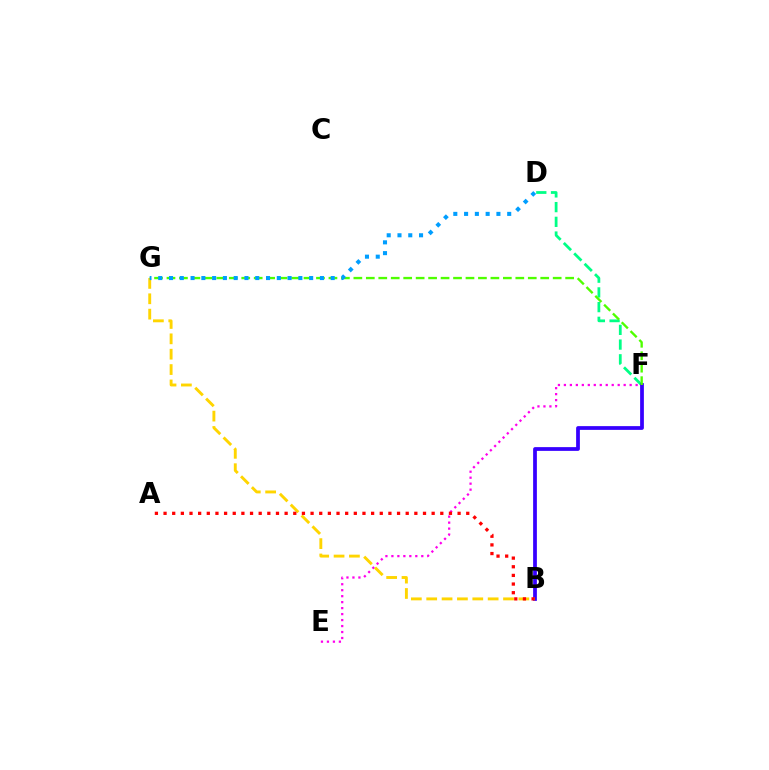{('D', 'F'): [{'color': '#00ff86', 'line_style': 'dashed', 'thickness': 2.0}], ('E', 'F'): [{'color': '#ff00ed', 'line_style': 'dotted', 'thickness': 1.62}], ('B', 'F'): [{'color': '#3700ff', 'line_style': 'solid', 'thickness': 2.7}], ('B', 'G'): [{'color': '#ffd500', 'line_style': 'dashed', 'thickness': 2.09}], ('F', 'G'): [{'color': '#4fff00', 'line_style': 'dashed', 'thickness': 1.69}], ('A', 'B'): [{'color': '#ff0000', 'line_style': 'dotted', 'thickness': 2.35}], ('D', 'G'): [{'color': '#009eff', 'line_style': 'dotted', 'thickness': 2.93}]}